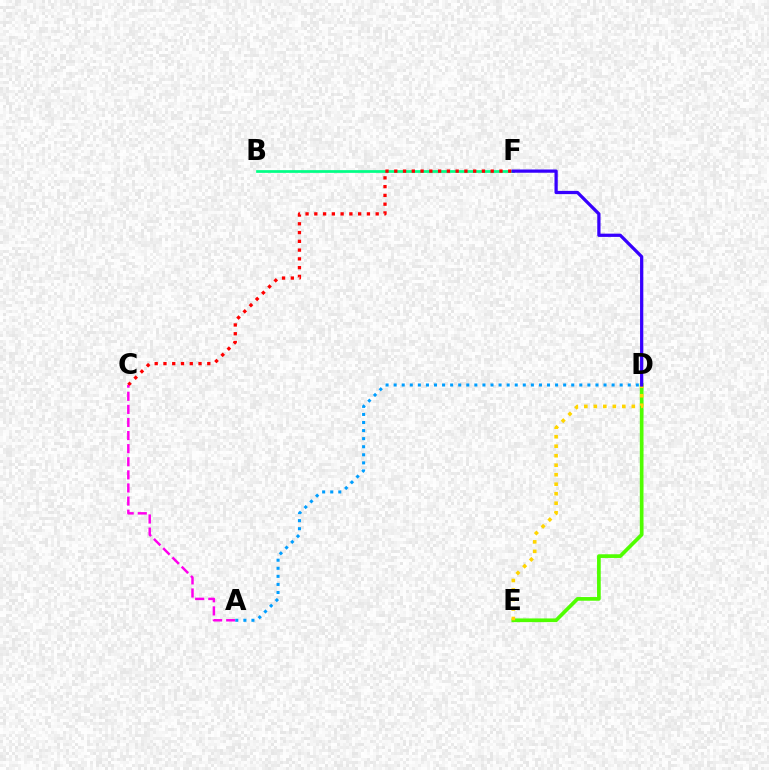{('B', 'F'): [{'color': '#00ff86', 'line_style': 'solid', 'thickness': 1.96}], ('D', 'E'): [{'color': '#4fff00', 'line_style': 'solid', 'thickness': 2.66}, {'color': '#ffd500', 'line_style': 'dotted', 'thickness': 2.58}], ('C', 'F'): [{'color': '#ff0000', 'line_style': 'dotted', 'thickness': 2.38}], ('D', 'F'): [{'color': '#3700ff', 'line_style': 'solid', 'thickness': 2.34}], ('A', 'C'): [{'color': '#ff00ed', 'line_style': 'dashed', 'thickness': 1.78}], ('A', 'D'): [{'color': '#009eff', 'line_style': 'dotted', 'thickness': 2.19}]}